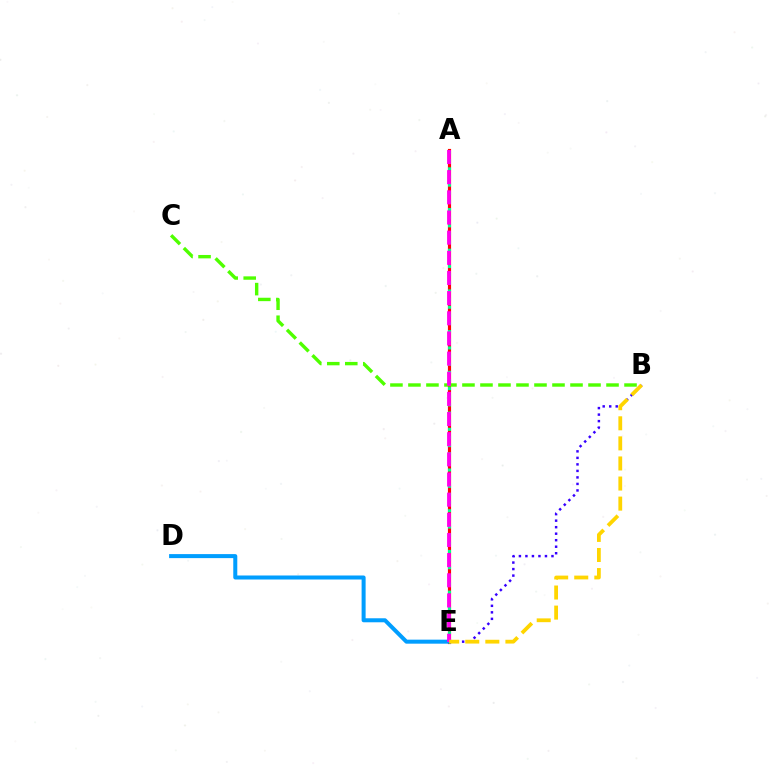{('A', 'E'): [{'color': '#ff0000', 'line_style': 'solid', 'thickness': 2.28}, {'color': '#00ff86', 'line_style': 'dotted', 'thickness': 2.21}, {'color': '#ff00ed', 'line_style': 'dashed', 'thickness': 2.74}], ('B', 'E'): [{'color': '#3700ff', 'line_style': 'dotted', 'thickness': 1.77}, {'color': '#ffd500', 'line_style': 'dashed', 'thickness': 2.73}], ('B', 'C'): [{'color': '#4fff00', 'line_style': 'dashed', 'thickness': 2.45}], ('D', 'E'): [{'color': '#009eff', 'line_style': 'solid', 'thickness': 2.89}]}